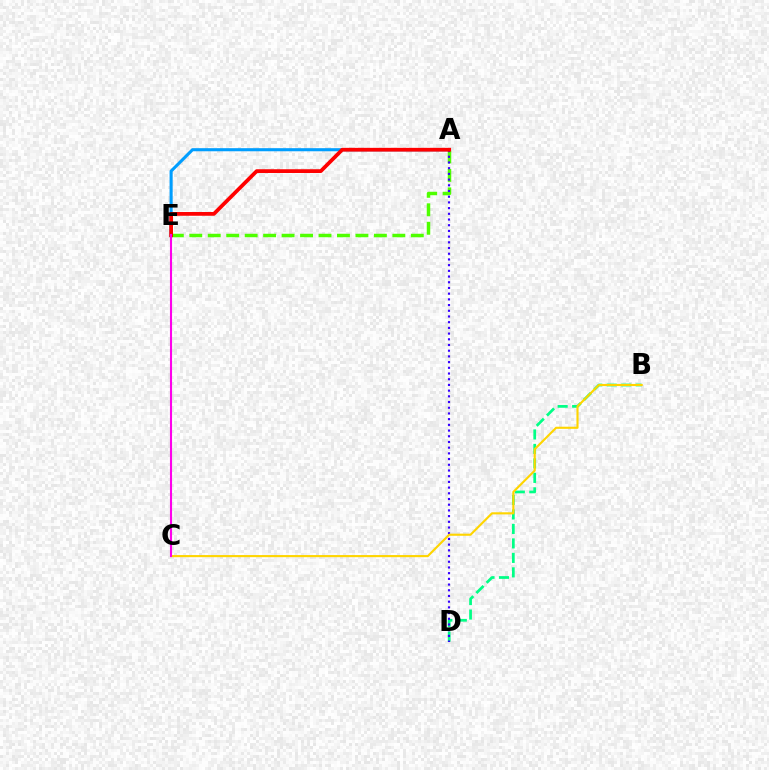{('A', 'E'): [{'color': '#009eff', 'line_style': 'solid', 'thickness': 2.22}, {'color': '#4fff00', 'line_style': 'dashed', 'thickness': 2.51}, {'color': '#ff0000', 'line_style': 'solid', 'thickness': 2.7}], ('B', 'D'): [{'color': '#00ff86', 'line_style': 'dashed', 'thickness': 1.97}], ('A', 'D'): [{'color': '#3700ff', 'line_style': 'dotted', 'thickness': 1.55}], ('B', 'C'): [{'color': '#ffd500', 'line_style': 'solid', 'thickness': 1.53}], ('C', 'E'): [{'color': '#ff00ed', 'line_style': 'solid', 'thickness': 1.51}]}